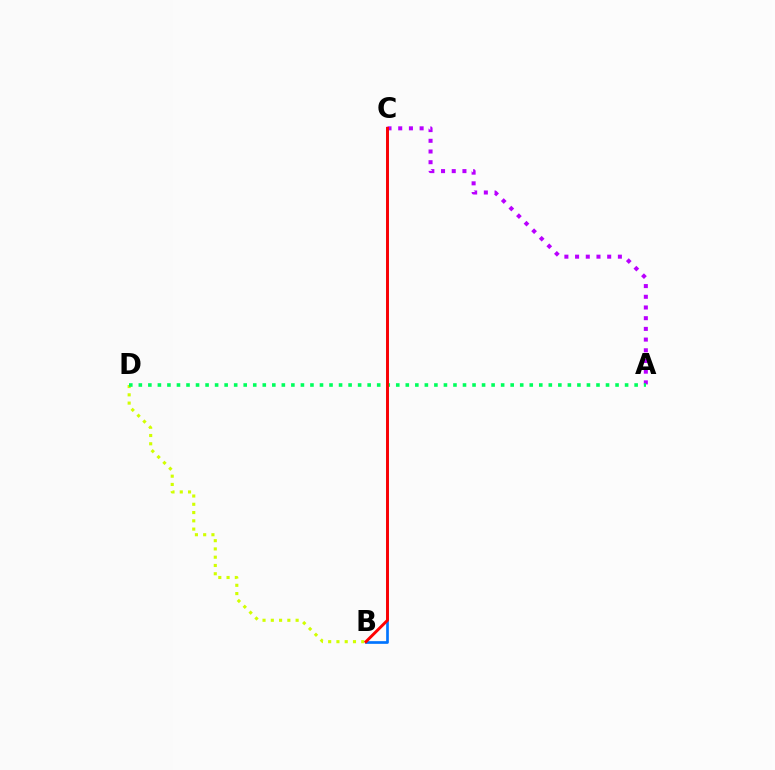{('B', 'C'): [{'color': '#0074ff', 'line_style': 'solid', 'thickness': 1.94}, {'color': '#ff0000', 'line_style': 'solid', 'thickness': 2.09}], ('A', 'C'): [{'color': '#b900ff', 'line_style': 'dotted', 'thickness': 2.91}], ('B', 'D'): [{'color': '#d1ff00', 'line_style': 'dotted', 'thickness': 2.25}], ('A', 'D'): [{'color': '#00ff5c', 'line_style': 'dotted', 'thickness': 2.59}]}